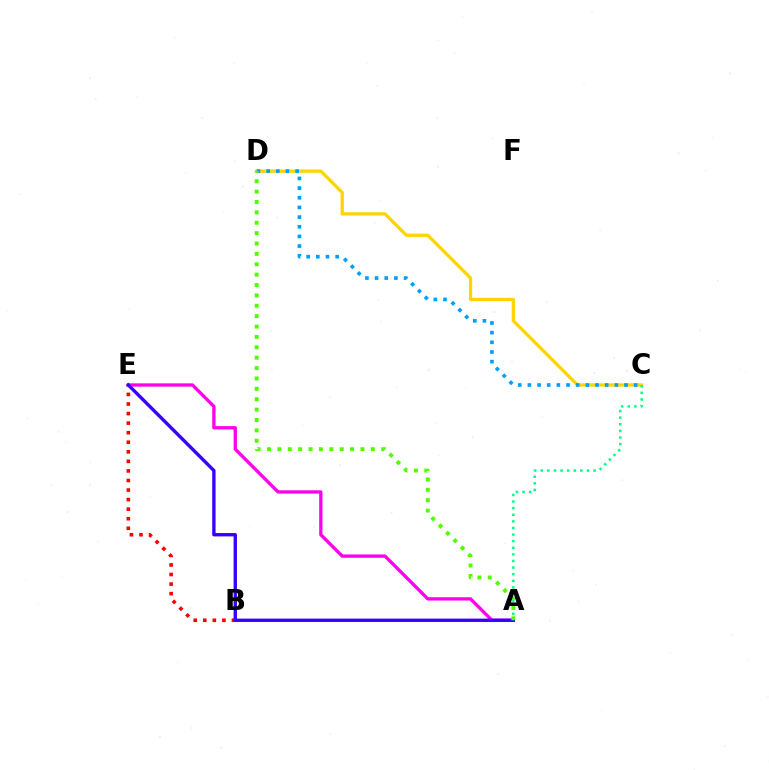{('C', 'D'): [{'color': '#ffd500', 'line_style': 'solid', 'thickness': 2.36}, {'color': '#009eff', 'line_style': 'dotted', 'thickness': 2.62}], ('B', 'E'): [{'color': '#ff0000', 'line_style': 'dotted', 'thickness': 2.6}], ('A', 'E'): [{'color': '#ff00ed', 'line_style': 'solid', 'thickness': 2.38}, {'color': '#3700ff', 'line_style': 'solid', 'thickness': 2.41}], ('A', 'C'): [{'color': '#00ff86', 'line_style': 'dotted', 'thickness': 1.79}], ('A', 'D'): [{'color': '#4fff00', 'line_style': 'dotted', 'thickness': 2.82}]}